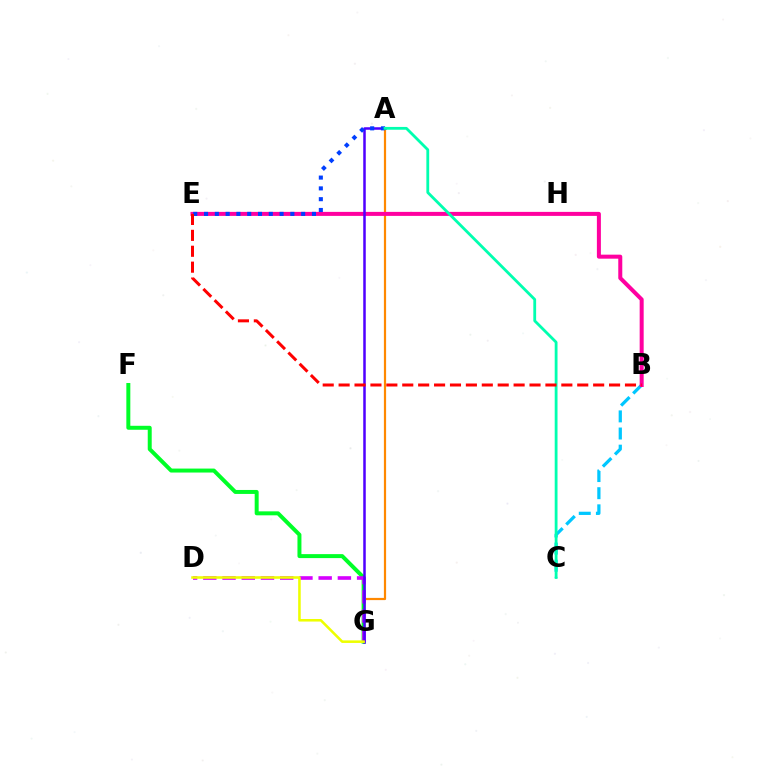{('A', 'G'): [{'color': '#ff8800', 'line_style': 'solid', 'thickness': 1.59}, {'color': '#4f00ff', 'line_style': 'solid', 'thickness': 1.81}], ('F', 'G'): [{'color': '#00ff27', 'line_style': 'solid', 'thickness': 2.86}], ('B', 'C'): [{'color': '#00c7ff', 'line_style': 'dashed', 'thickness': 2.33}], ('E', 'H'): [{'color': '#66ff00', 'line_style': 'dotted', 'thickness': 1.51}], ('B', 'E'): [{'color': '#ff00a0', 'line_style': 'solid', 'thickness': 2.89}, {'color': '#ff0000', 'line_style': 'dashed', 'thickness': 2.16}], ('D', 'G'): [{'color': '#d600ff', 'line_style': 'dashed', 'thickness': 2.61}, {'color': '#eeff00', 'line_style': 'solid', 'thickness': 1.84}], ('A', 'E'): [{'color': '#003fff', 'line_style': 'dotted', 'thickness': 2.93}], ('A', 'C'): [{'color': '#00ffaf', 'line_style': 'solid', 'thickness': 2.02}]}